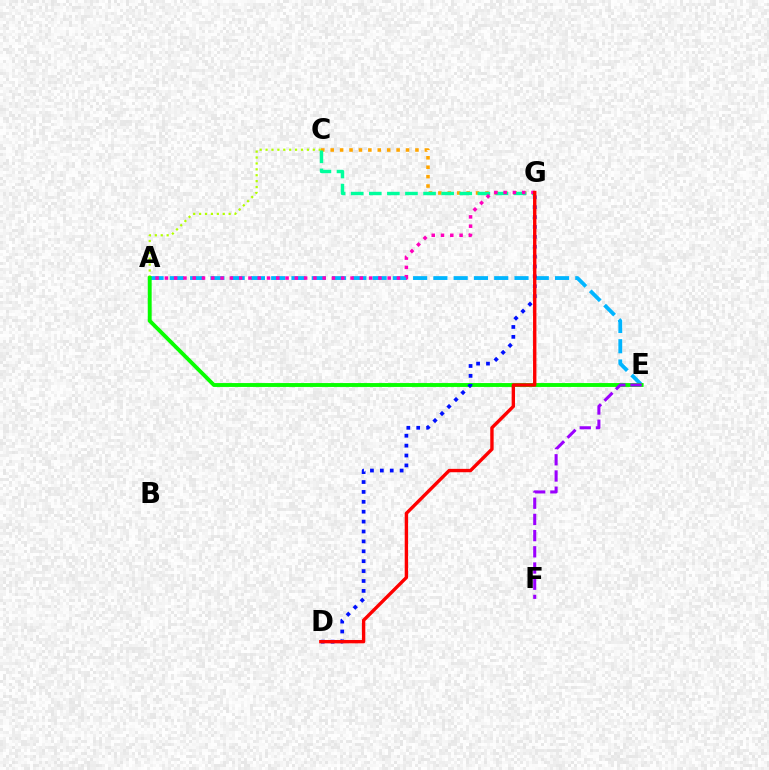{('A', 'C'): [{'color': '#b3ff00', 'line_style': 'dotted', 'thickness': 1.6}], ('A', 'E'): [{'color': '#00b5ff', 'line_style': 'dashed', 'thickness': 2.75}, {'color': '#08ff00', 'line_style': 'solid', 'thickness': 2.79}], ('C', 'G'): [{'color': '#ffa500', 'line_style': 'dotted', 'thickness': 2.56}, {'color': '#00ff9d', 'line_style': 'dashed', 'thickness': 2.46}], ('D', 'G'): [{'color': '#0010ff', 'line_style': 'dotted', 'thickness': 2.69}, {'color': '#ff0000', 'line_style': 'solid', 'thickness': 2.43}], ('E', 'F'): [{'color': '#9b00ff', 'line_style': 'dashed', 'thickness': 2.2}], ('A', 'G'): [{'color': '#ff00bd', 'line_style': 'dotted', 'thickness': 2.52}]}